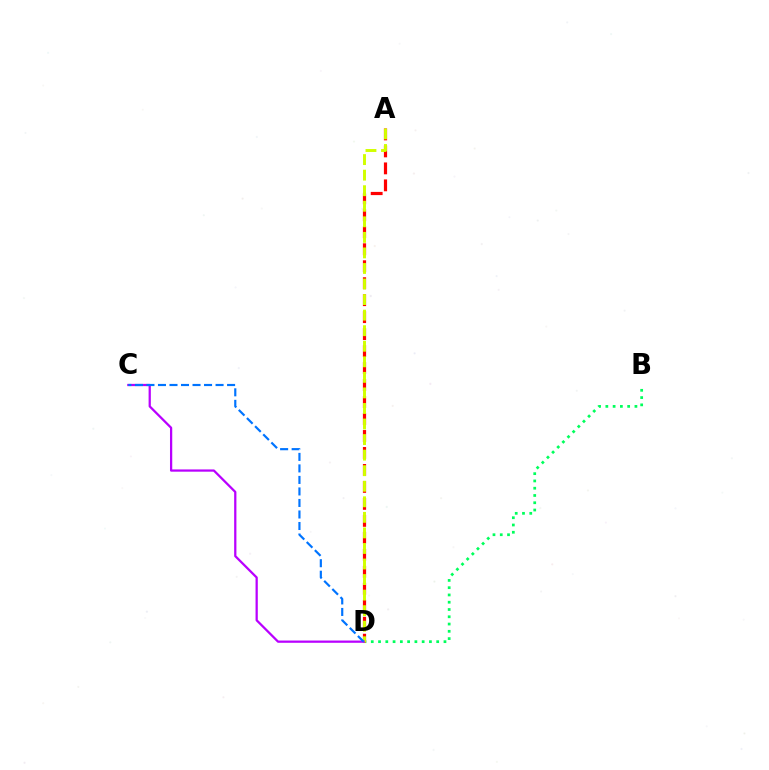{('B', 'D'): [{'color': '#00ff5c', 'line_style': 'dotted', 'thickness': 1.98}], ('A', 'D'): [{'color': '#ff0000', 'line_style': 'dashed', 'thickness': 2.31}, {'color': '#d1ff00', 'line_style': 'dashed', 'thickness': 2.11}], ('C', 'D'): [{'color': '#b900ff', 'line_style': 'solid', 'thickness': 1.62}, {'color': '#0074ff', 'line_style': 'dashed', 'thickness': 1.56}]}